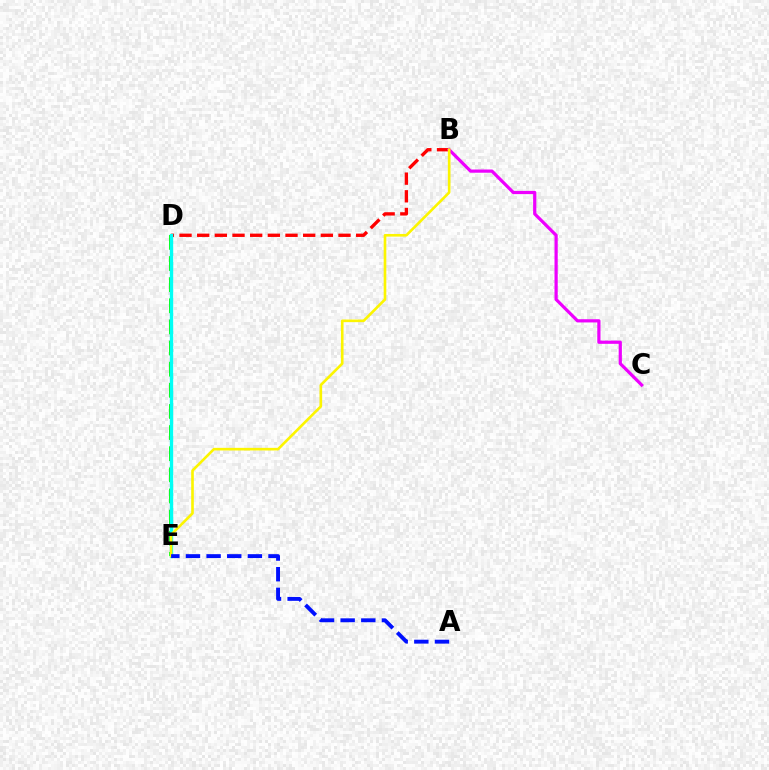{('B', 'D'): [{'color': '#ff0000', 'line_style': 'dashed', 'thickness': 2.4}], ('B', 'C'): [{'color': '#ee00ff', 'line_style': 'solid', 'thickness': 2.31}], ('D', 'E'): [{'color': '#08ff00', 'line_style': 'dashed', 'thickness': 2.87}, {'color': '#00fff6', 'line_style': 'solid', 'thickness': 2.43}], ('B', 'E'): [{'color': '#fcf500', 'line_style': 'solid', 'thickness': 1.9}], ('A', 'E'): [{'color': '#0010ff', 'line_style': 'dashed', 'thickness': 2.8}]}